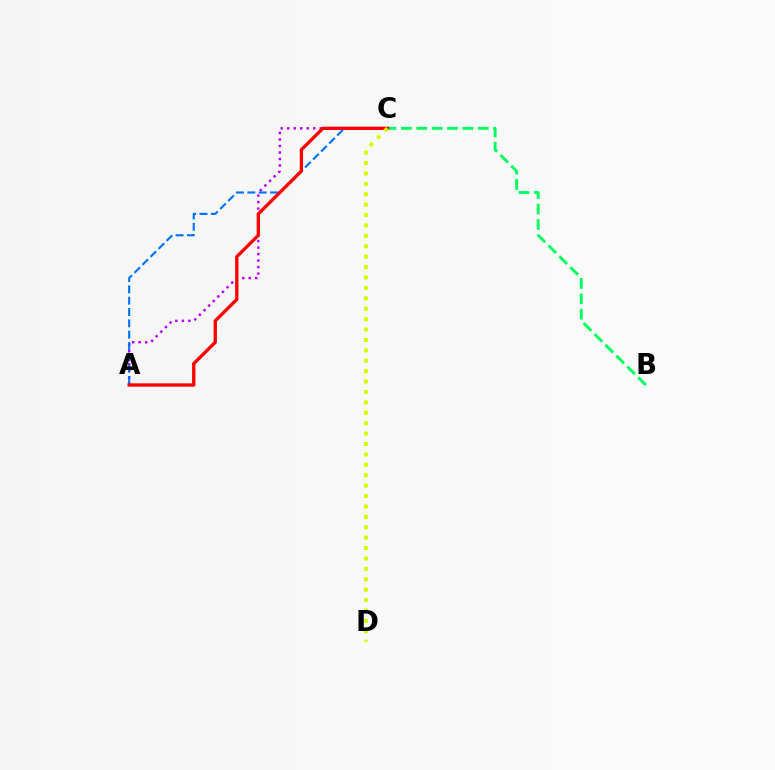{('B', 'C'): [{'color': '#00ff5c', 'line_style': 'dashed', 'thickness': 2.09}], ('A', 'C'): [{'color': '#b900ff', 'line_style': 'dotted', 'thickness': 1.77}, {'color': '#0074ff', 'line_style': 'dashed', 'thickness': 1.54}, {'color': '#ff0000', 'line_style': 'solid', 'thickness': 2.4}], ('C', 'D'): [{'color': '#d1ff00', 'line_style': 'dotted', 'thickness': 2.83}]}